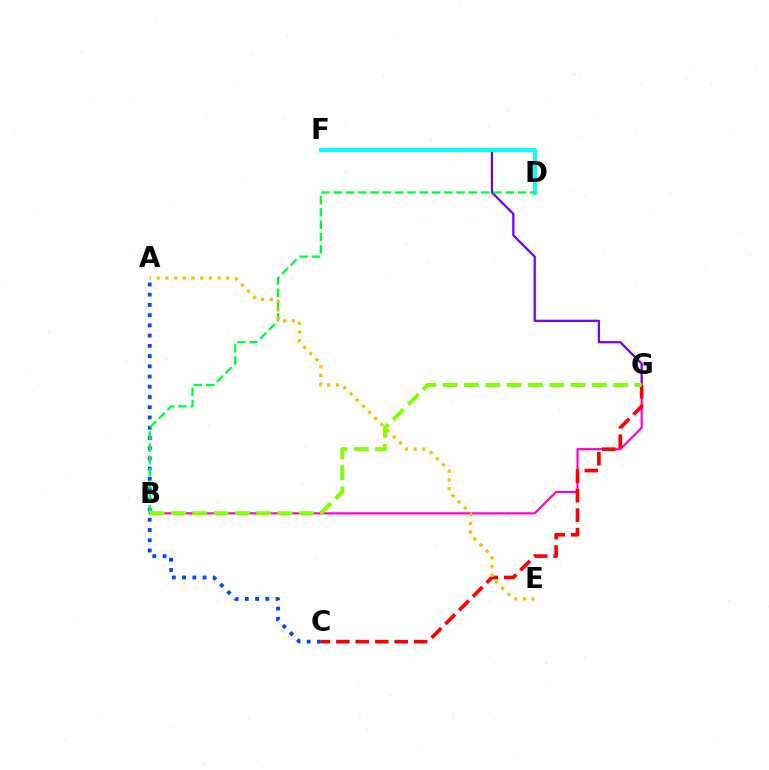{('F', 'G'): [{'color': '#7200ff', 'line_style': 'solid', 'thickness': 1.62}], ('D', 'F'): [{'color': '#00fff6', 'line_style': 'solid', 'thickness': 2.81}], ('B', 'G'): [{'color': '#ff00cf', 'line_style': 'solid', 'thickness': 1.55}, {'color': '#84ff00', 'line_style': 'dashed', 'thickness': 2.9}], ('A', 'C'): [{'color': '#004bff', 'line_style': 'dotted', 'thickness': 2.78}], ('B', 'D'): [{'color': '#00ff39', 'line_style': 'dashed', 'thickness': 1.67}], ('C', 'G'): [{'color': '#ff0000', 'line_style': 'dashed', 'thickness': 2.64}], ('A', 'E'): [{'color': '#ffbd00', 'line_style': 'dotted', 'thickness': 2.36}]}